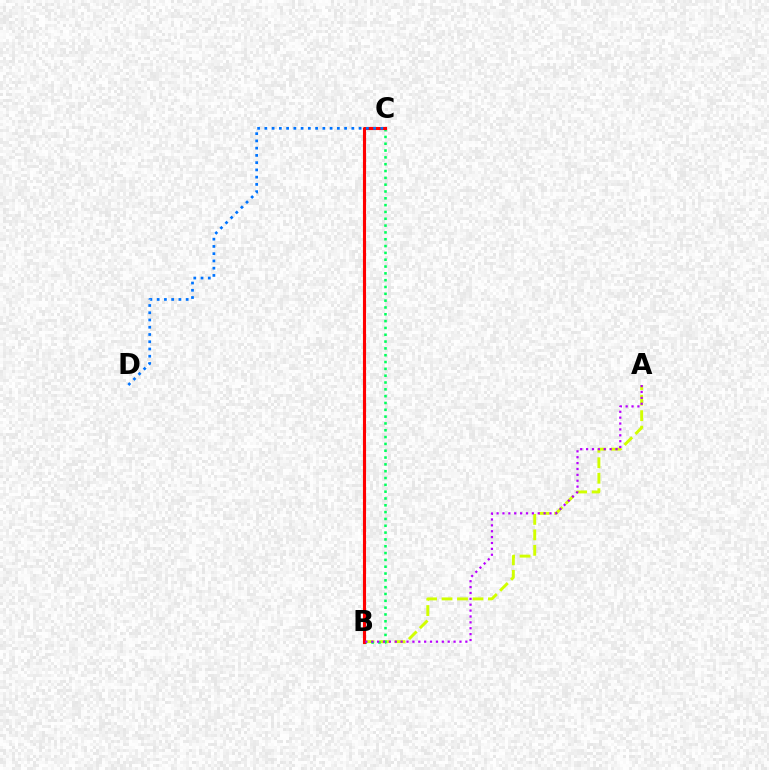{('A', 'B'): [{'color': '#d1ff00', 'line_style': 'dashed', 'thickness': 2.1}, {'color': '#b900ff', 'line_style': 'dotted', 'thickness': 1.6}], ('B', 'C'): [{'color': '#00ff5c', 'line_style': 'dotted', 'thickness': 1.85}, {'color': '#ff0000', 'line_style': 'solid', 'thickness': 2.24}], ('C', 'D'): [{'color': '#0074ff', 'line_style': 'dotted', 'thickness': 1.97}]}